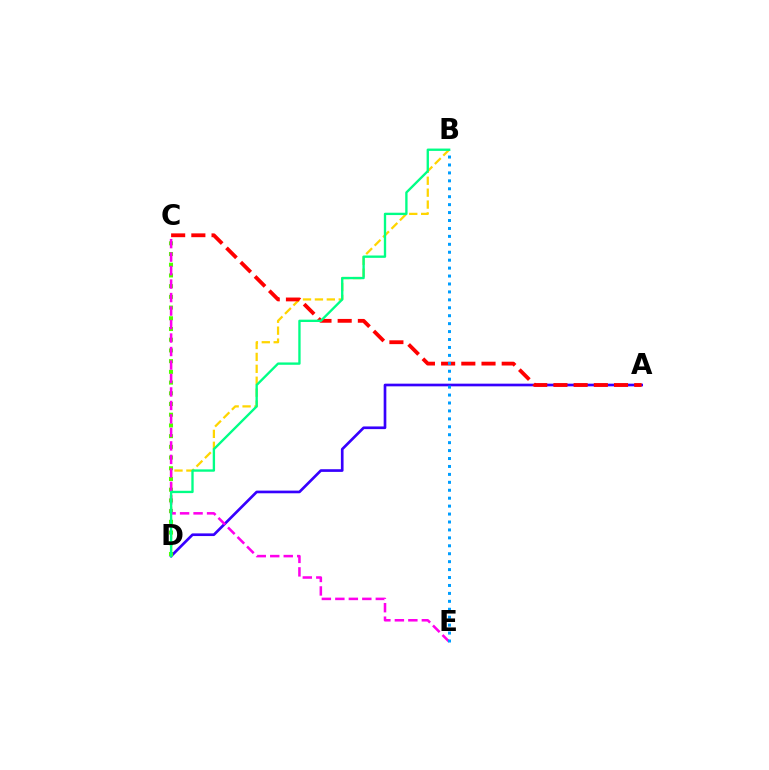{('B', 'D'): [{'color': '#ffd500', 'line_style': 'dashed', 'thickness': 1.62}, {'color': '#00ff86', 'line_style': 'solid', 'thickness': 1.69}], ('A', 'D'): [{'color': '#3700ff', 'line_style': 'solid', 'thickness': 1.92}], ('C', 'D'): [{'color': '#4fff00', 'line_style': 'dotted', 'thickness': 2.91}], ('C', 'E'): [{'color': '#ff00ed', 'line_style': 'dashed', 'thickness': 1.83}], ('A', 'C'): [{'color': '#ff0000', 'line_style': 'dashed', 'thickness': 2.74}], ('B', 'E'): [{'color': '#009eff', 'line_style': 'dotted', 'thickness': 2.16}]}